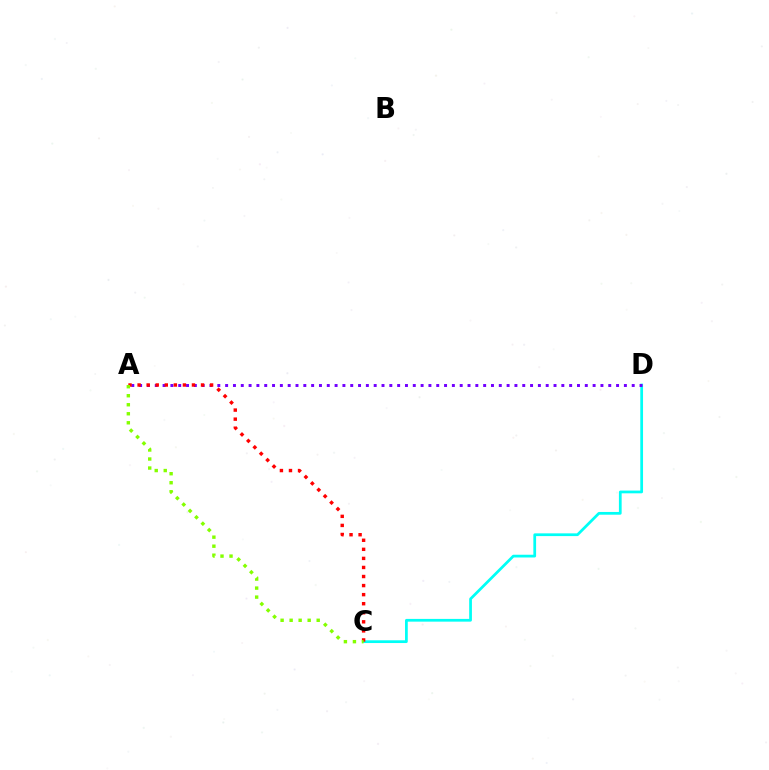{('C', 'D'): [{'color': '#00fff6', 'line_style': 'solid', 'thickness': 1.98}], ('A', 'D'): [{'color': '#7200ff', 'line_style': 'dotted', 'thickness': 2.12}], ('A', 'C'): [{'color': '#ff0000', 'line_style': 'dotted', 'thickness': 2.46}, {'color': '#84ff00', 'line_style': 'dotted', 'thickness': 2.45}]}